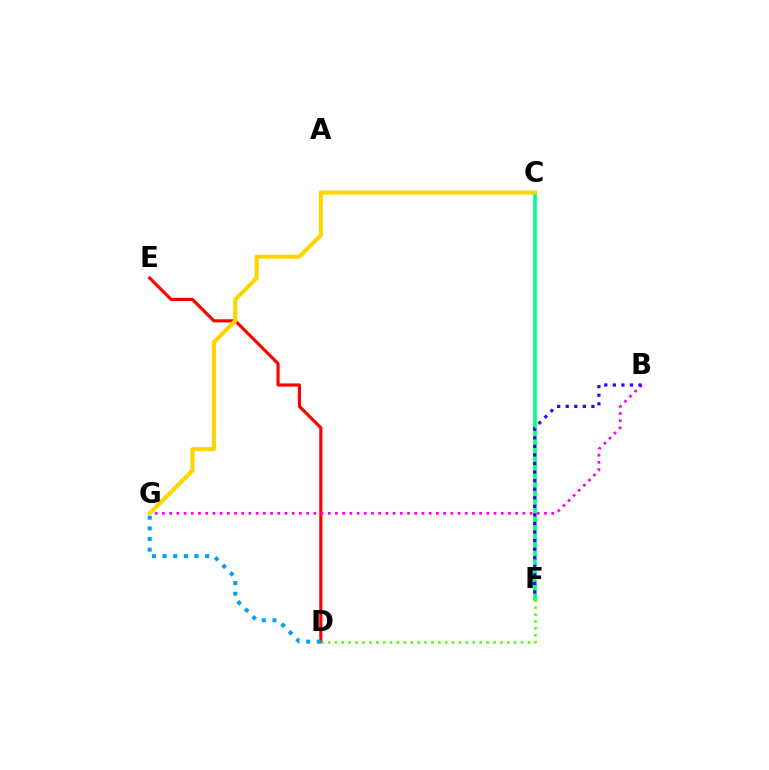{('D', 'E'): [{'color': '#ff0000', 'line_style': 'solid', 'thickness': 2.27}], ('C', 'F'): [{'color': '#00ff86', 'line_style': 'solid', 'thickness': 2.62}], ('B', 'G'): [{'color': '#ff00ed', 'line_style': 'dotted', 'thickness': 1.96}], ('D', 'G'): [{'color': '#009eff', 'line_style': 'dotted', 'thickness': 2.89}], ('B', 'F'): [{'color': '#3700ff', 'line_style': 'dotted', 'thickness': 2.33}], ('C', 'G'): [{'color': '#ffd500', 'line_style': 'solid', 'thickness': 2.93}], ('D', 'F'): [{'color': '#4fff00', 'line_style': 'dotted', 'thickness': 1.87}]}